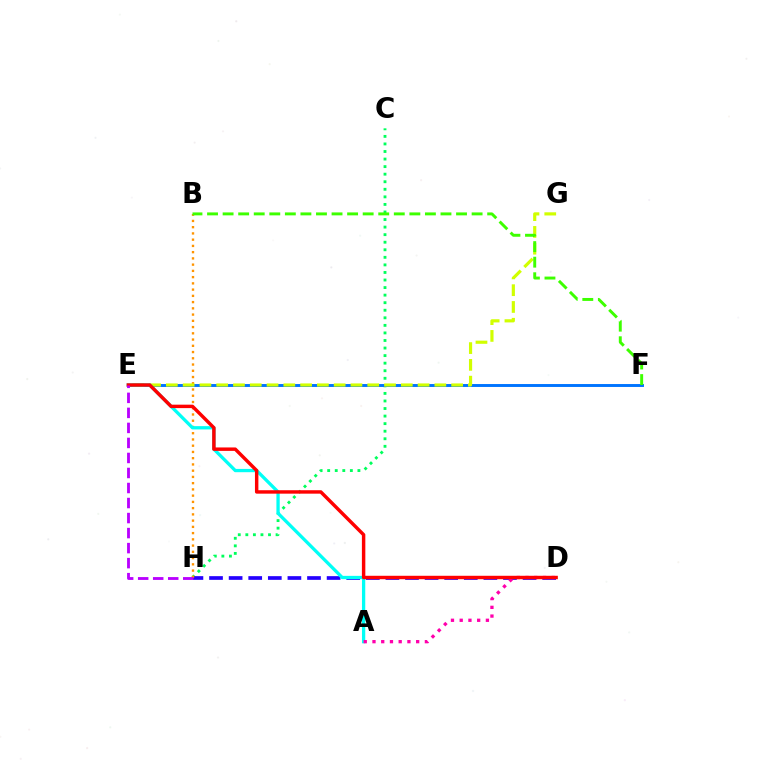{('C', 'H'): [{'color': '#00ff5c', 'line_style': 'dotted', 'thickness': 2.05}], ('E', 'F'): [{'color': '#0074ff', 'line_style': 'solid', 'thickness': 2.1}], ('D', 'H'): [{'color': '#2500ff', 'line_style': 'dashed', 'thickness': 2.66}], ('B', 'H'): [{'color': '#ff9400', 'line_style': 'dotted', 'thickness': 1.7}], ('E', 'G'): [{'color': '#d1ff00', 'line_style': 'dashed', 'thickness': 2.28}], ('B', 'F'): [{'color': '#3dff00', 'line_style': 'dashed', 'thickness': 2.11}], ('A', 'E'): [{'color': '#00fff6', 'line_style': 'solid', 'thickness': 2.37}], ('A', 'D'): [{'color': '#ff00ac', 'line_style': 'dotted', 'thickness': 2.37}], ('D', 'E'): [{'color': '#ff0000', 'line_style': 'solid', 'thickness': 2.48}], ('E', 'H'): [{'color': '#b900ff', 'line_style': 'dashed', 'thickness': 2.04}]}